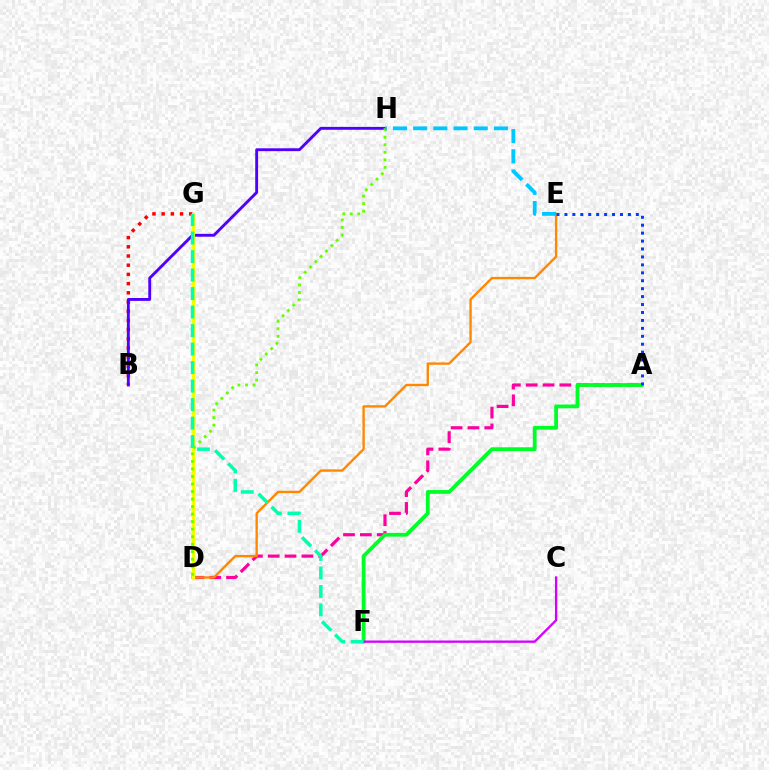{('A', 'D'): [{'color': '#ff00a0', 'line_style': 'dashed', 'thickness': 2.29}], ('A', 'F'): [{'color': '#00ff27', 'line_style': 'solid', 'thickness': 2.73}], ('B', 'G'): [{'color': '#ff0000', 'line_style': 'dotted', 'thickness': 2.5}], ('B', 'H'): [{'color': '#4f00ff', 'line_style': 'solid', 'thickness': 2.07}], ('D', 'E'): [{'color': '#ff8800', 'line_style': 'solid', 'thickness': 1.71}], ('D', 'G'): [{'color': '#eeff00', 'line_style': 'solid', 'thickness': 2.3}], ('A', 'E'): [{'color': '#003fff', 'line_style': 'dotted', 'thickness': 2.16}], ('C', 'F'): [{'color': '#d600ff', 'line_style': 'solid', 'thickness': 1.66}], ('F', 'G'): [{'color': '#00ffaf', 'line_style': 'dashed', 'thickness': 2.51}], ('D', 'H'): [{'color': '#66ff00', 'line_style': 'dotted', 'thickness': 2.04}], ('E', 'H'): [{'color': '#00c7ff', 'line_style': 'dashed', 'thickness': 2.74}]}